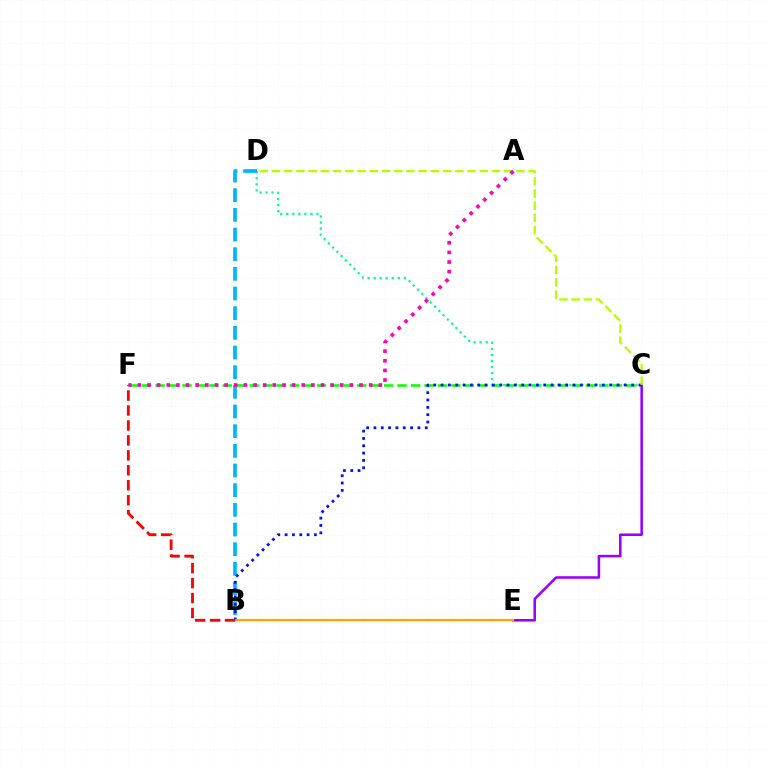{('C', 'F'): [{'color': '#08ff00', 'line_style': 'dashed', 'thickness': 1.83}], ('C', 'D'): [{'color': '#00ff9d', 'line_style': 'dotted', 'thickness': 1.64}, {'color': '#b3ff00', 'line_style': 'dashed', 'thickness': 1.66}], ('C', 'E'): [{'color': '#9b00ff', 'line_style': 'solid', 'thickness': 1.85}], ('B', 'D'): [{'color': '#00b5ff', 'line_style': 'dashed', 'thickness': 2.67}], ('B', 'C'): [{'color': '#0010ff', 'line_style': 'dotted', 'thickness': 1.99}], ('B', 'E'): [{'color': '#ffa500', 'line_style': 'solid', 'thickness': 1.61}], ('B', 'F'): [{'color': '#ff0000', 'line_style': 'dashed', 'thickness': 2.03}], ('A', 'F'): [{'color': '#ff00bd', 'line_style': 'dotted', 'thickness': 2.62}]}